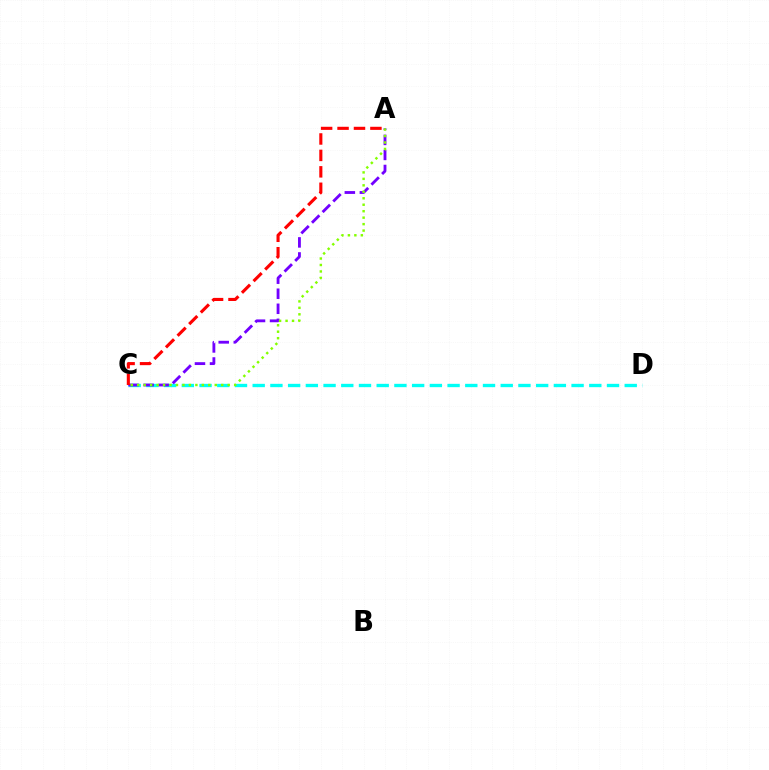{('C', 'D'): [{'color': '#00fff6', 'line_style': 'dashed', 'thickness': 2.41}], ('A', 'C'): [{'color': '#7200ff', 'line_style': 'dashed', 'thickness': 2.04}, {'color': '#ff0000', 'line_style': 'dashed', 'thickness': 2.23}, {'color': '#84ff00', 'line_style': 'dotted', 'thickness': 1.76}]}